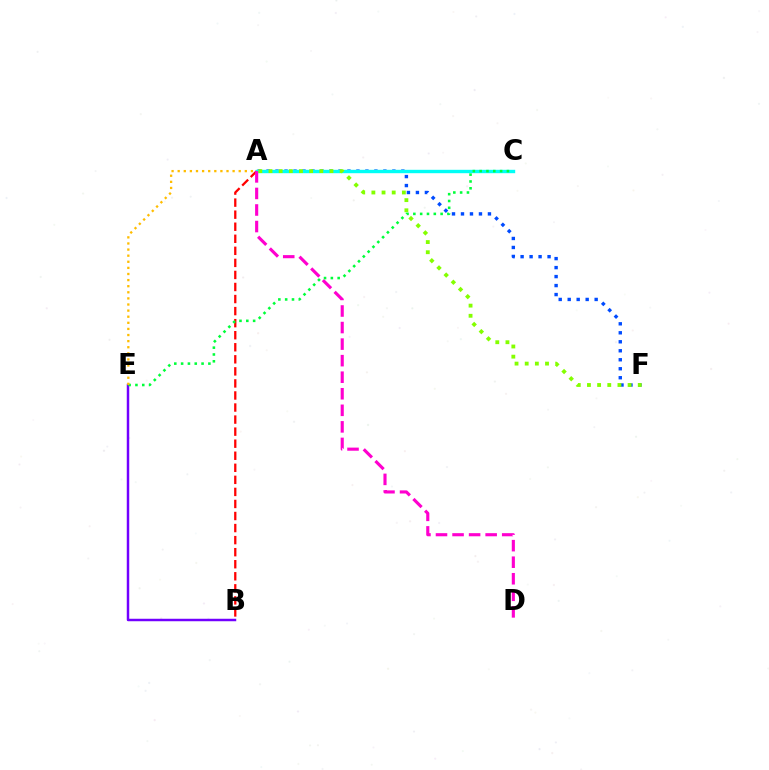{('A', 'F'): [{'color': '#004bff', 'line_style': 'dotted', 'thickness': 2.44}, {'color': '#84ff00', 'line_style': 'dotted', 'thickness': 2.76}], ('A', 'B'): [{'color': '#ff0000', 'line_style': 'dashed', 'thickness': 1.64}], ('B', 'E'): [{'color': '#7200ff', 'line_style': 'solid', 'thickness': 1.79}], ('A', 'C'): [{'color': '#00fff6', 'line_style': 'solid', 'thickness': 2.44}], ('A', 'D'): [{'color': '#ff00cf', 'line_style': 'dashed', 'thickness': 2.25}], ('C', 'E'): [{'color': '#00ff39', 'line_style': 'dotted', 'thickness': 1.85}], ('A', 'E'): [{'color': '#ffbd00', 'line_style': 'dotted', 'thickness': 1.66}]}